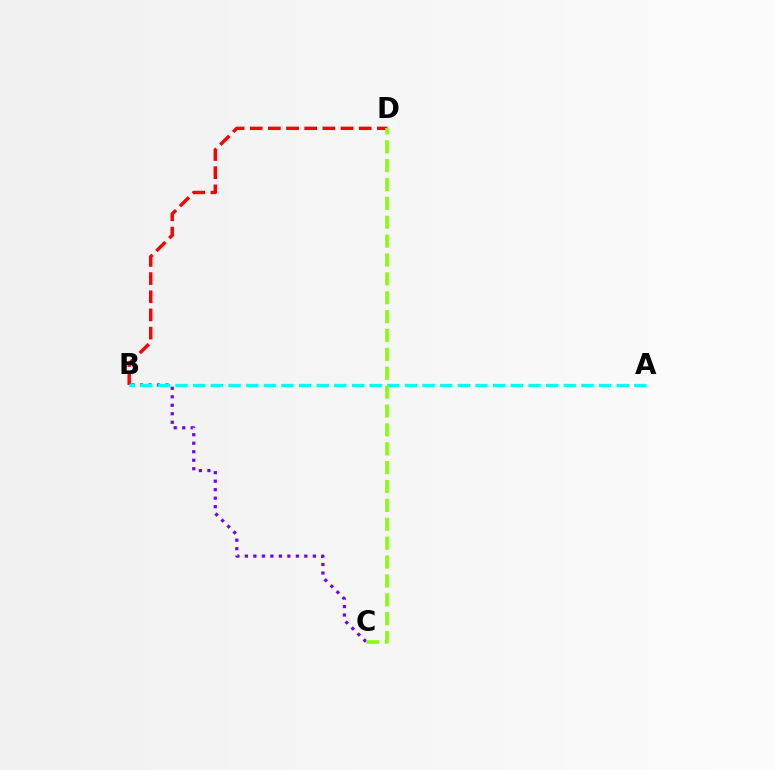{('B', 'D'): [{'color': '#ff0000', 'line_style': 'dashed', 'thickness': 2.47}], ('B', 'C'): [{'color': '#7200ff', 'line_style': 'dotted', 'thickness': 2.31}], ('A', 'B'): [{'color': '#00fff6', 'line_style': 'dashed', 'thickness': 2.4}], ('C', 'D'): [{'color': '#84ff00', 'line_style': 'dashed', 'thickness': 2.56}]}